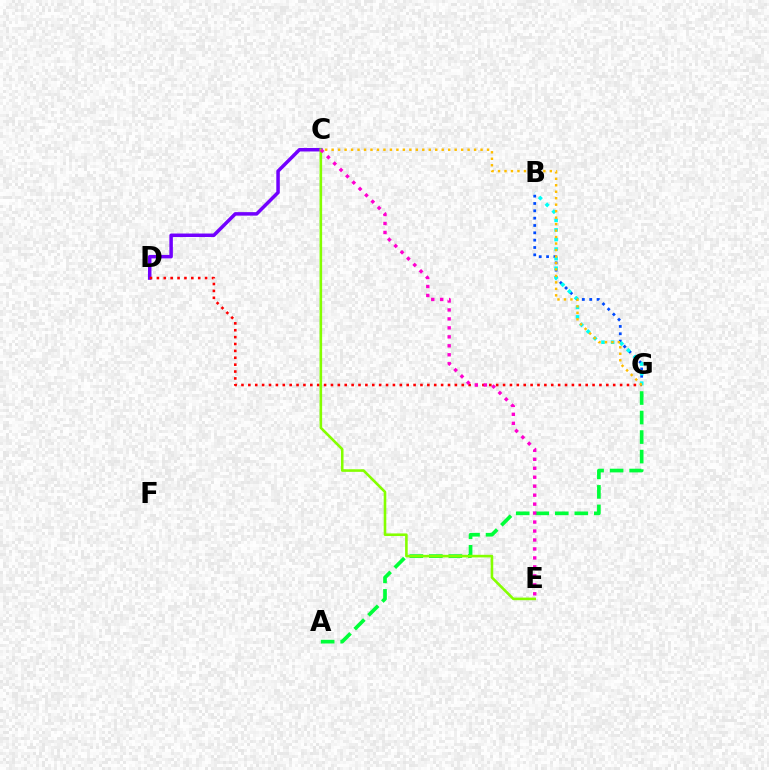{('B', 'G'): [{'color': '#004bff', 'line_style': 'dotted', 'thickness': 1.99}, {'color': '#00fff6', 'line_style': 'dotted', 'thickness': 2.6}], ('C', 'D'): [{'color': '#7200ff', 'line_style': 'solid', 'thickness': 2.52}], ('D', 'G'): [{'color': '#ff0000', 'line_style': 'dotted', 'thickness': 1.87}], ('A', 'G'): [{'color': '#00ff39', 'line_style': 'dashed', 'thickness': 2.65}], ('C', 'E'): [{'color': '#84ff00', 'line_style': 'solid', 'thickness': 1.87}, {'color': '#ff00cf', 'line_style': 'dotted', 'thickness': 2.44}], ('C', 'G'): [{'color': '#ffbd00', 'line_style': 'dotted', 'thickness': 1.76}]}